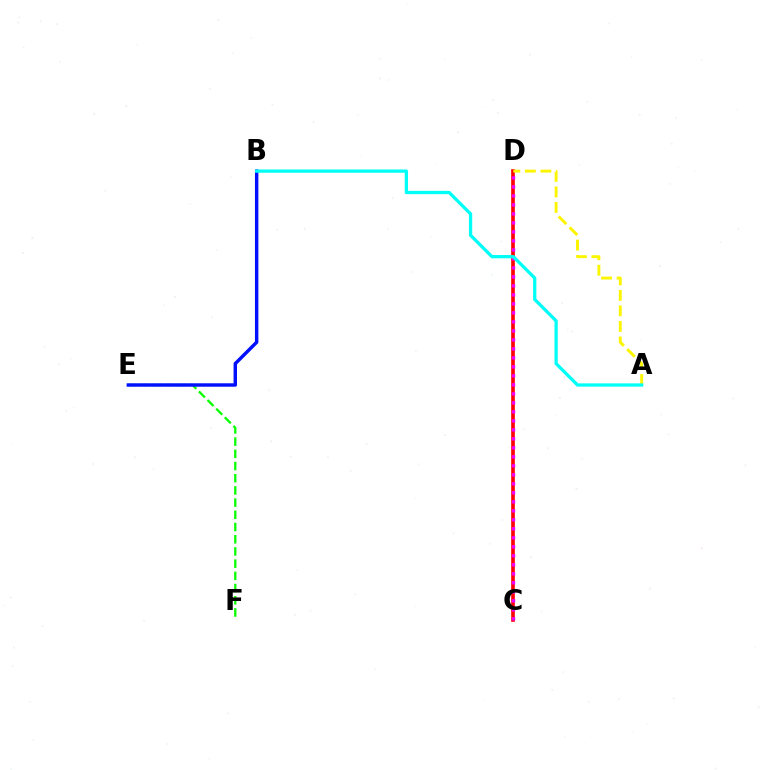{('C', 'D'): [{'color': '#ff0000', 'line_style': 'solid', 'thickness': 2.62}, {'color': '#ee00ff', 'line_style': 'dotted', 'thickness': 2.44}], ('E', 'F'): [{'color': '#08ff00', 'line_style': 'dashed', 'thickness': 1.66}], ('A', 'D'): [{'color': '#fcf500', 'line_style': 'dashed', 'thickness': 2.11}], ('B', 'E'): [{'color': '#0010ff', 'line_style': 'solid', 'thickness': 2.47}], ('A', 'B'): [{'color': '#00fff6', 'line_style': 'solid', 'thickness': 2.35}]}